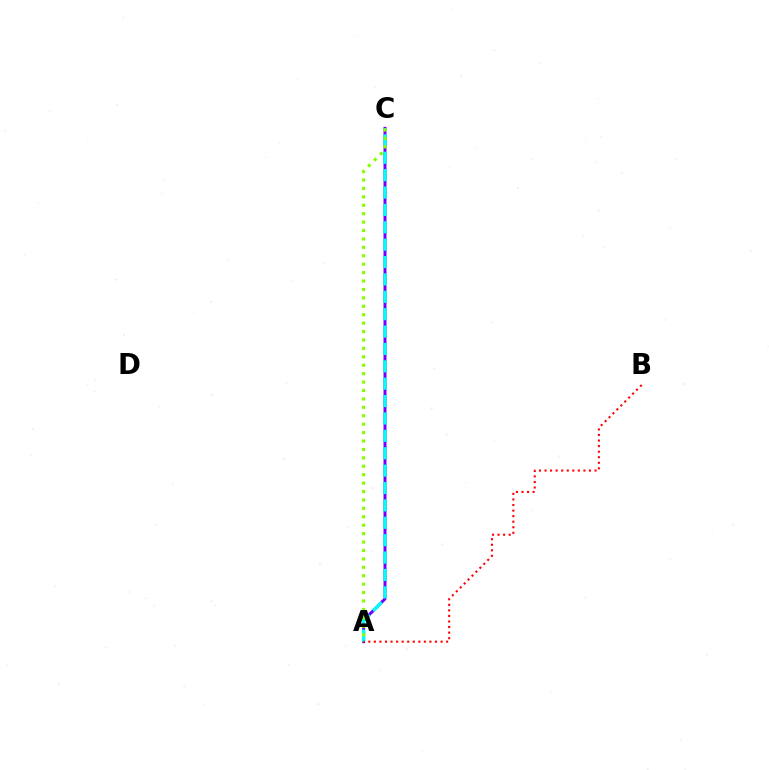{('A', 'C'): [{'color': '#7200ff', 'line_style': 'solid', 'thickness': 2.14}, {'color': '#00fff6', 'line_style': 'dashed', 'thickness': 2.36}, {'color': '#84ff00', 'line_style': 'dotted', 'thickness': 2.29}], ('A', 'B'): [{'color': '#ff0000', 'line_style': 'dotted', 'thickness': 1.51}]}